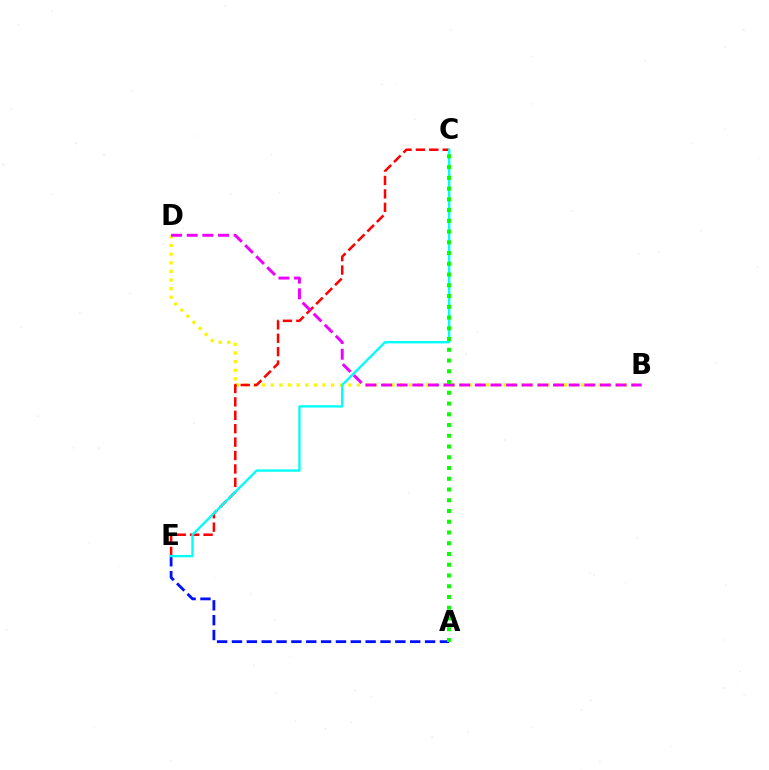{('B', 'D'): [{'color': '#fcf500', 'line_style': 'dotted', 'thickness': 2.34}, {'color': '#ee00ff', 'line_style': 'dashed', 'thickness': 2.12}], ('C', 'E'): [{'color': '#ff0000', 'line_style': 'dashed', 'thickness': 1.82}, {'color': '#00fff6', 'line_style': 'solid', 'thickness': 1.68}], ('A', 'E'): [{'color': '#0010ff', 'line_style': 'dashed', 'thickness': 2.02}], ('A', 'C'): [{'color': '#08ff00', 'line_style': 'dotted', 'thickness': 2.92}]}